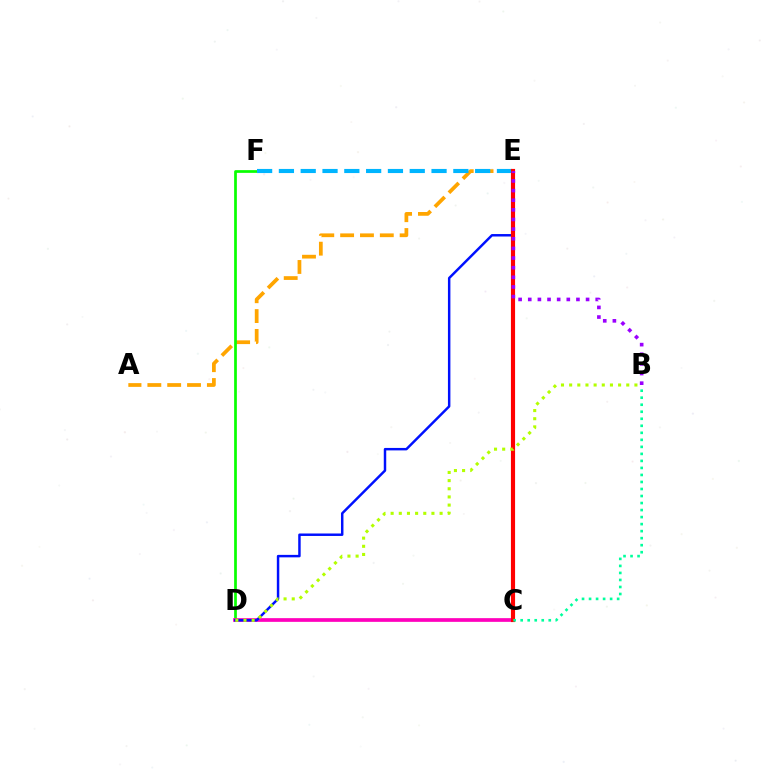{('A', 'E'): [{'color': '#ffa500', 'line_style': 'dashed', 'thickness': 2.7}], ('D', 'F'): [{'color': '#08ff00', 'line_style': 'solid', 'thickness': 1.96}], ('E', 'F'): [{'color': '#00b5ff', 'line_style': 'dashed', 'thickness': 2.96}], ('C', 'D'): [{'color': '#ff00bd', 'line_style': 'solid', 'thickness': 2.67}], ('D', 'E'): [{'color': '#0010ff', 'line_style': 'solid', 'thickness': 1.77}], ('C', 'E'): [{'color': '#ff0000', 'line_style': 'solid', 'thickness': 2.99}], ('B', 'C'): [{'color': '#00ff9d', 'line_style': 'dotted', 'thickness': 1.91}], ('B', 'E'): [{'color': '#9b00ff', 'line_style': 'dotted', 'thickness': 2.62}], ('B', 'D'): [{'color': '#b3ff00', 'line_style': 'dotted', 'thickness': 2.22}]}